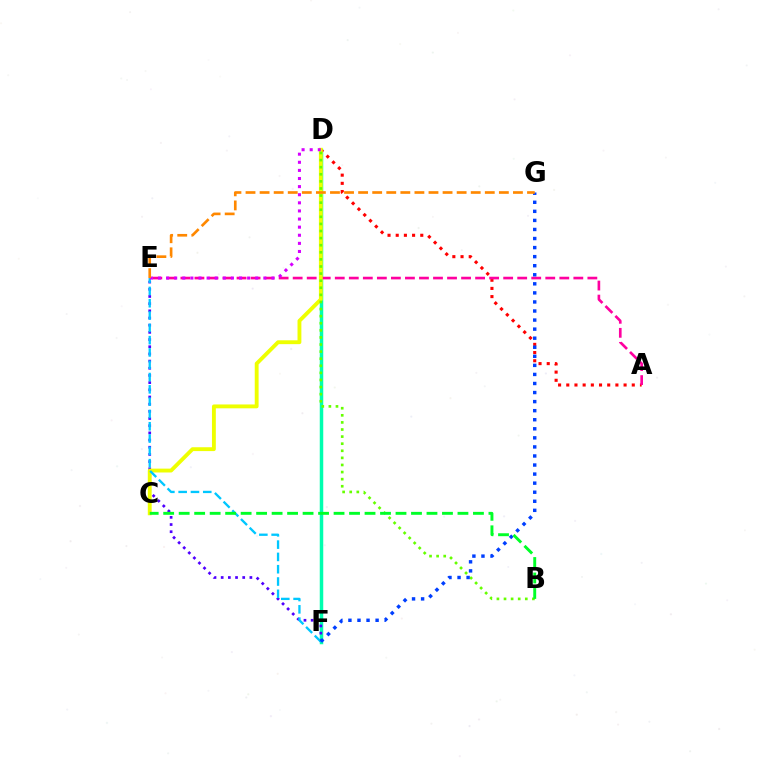{('D', 'F'): [{'color': '#00ffaf', 'line_style': 'solid', 'thickness': 2.52}], ('A', 'D'): [{'color': '#ff0000', 'line_style': 'dotted', 'thickness': 2.22}], ('E', 'F'): [{'color': '#4f00ff', 'line_style': 'dotted', 'thickness': 1.95}, {'color': '#00c7ff', 'line_style': 'dashed', 'thickness': 1.67}], ('A', 'E'): [{'color': '#ff00a0', 'line_style': 'dashed', 'thickness': 1.91}], ('C', 'D'): [{'color': '#eeff00', 'line_style': 'solid', 'thickness': 2.78}], ('B', 'D'): [{'color': '#66ff00', 'line_style': 'dotted', 'thickness': 1.93}], ('F', 'G'): [{'color': '#003fff', 'line_style': 'dotted', 'thickness': 2.46}], ('D', 'E'): [{'color': '#d600ff', 'line_style': 'dotted', 'thickness': 2.2}], ('E', 'G'): [{'color': '#ff8800', 'line_style': 'dashed', 'thickness': 1.91}], ('B', 'C'): [{'color': '#00ff27', 'line_style': 'dashed', 'thickness': 2.1}]}